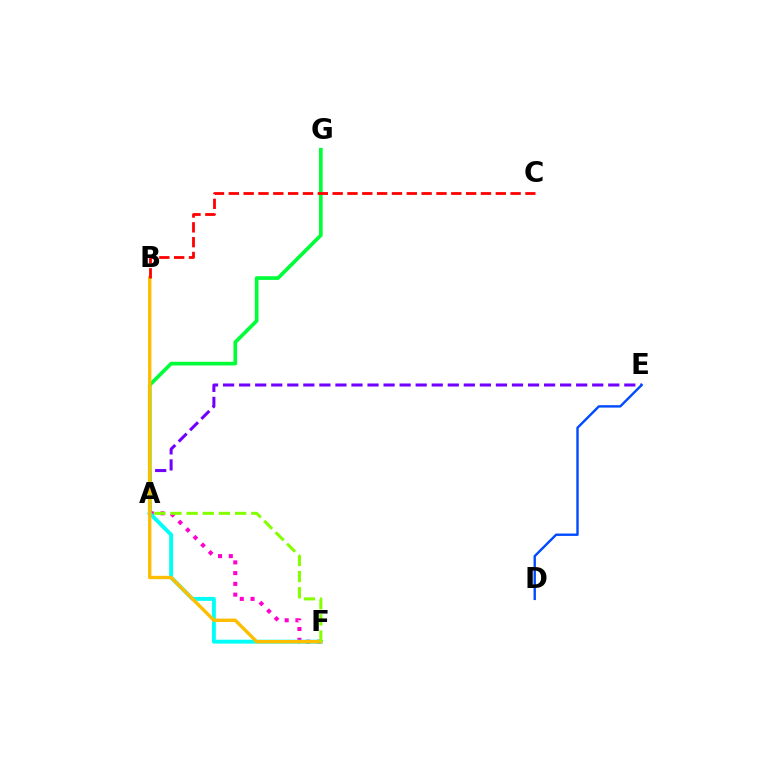{('A', 'E'): [{'color': '#7200ff', 'line_style': 'dashed', 'thickness': 2.18}], ('A', 'F'): [{'color': '#ff00cf', 'line_style': 'dotted', 'thickness': 2.92}, {'color': '#00fff6', 'line_style': 'solid', 'thickness': 2.8}, {'color': '#84ff00', 'line_style': 'dashed', 'thickness': 2.2}], ('A', 'G'): [{'color': '#00ff39', 'line_style': 'solid', 'thickness': 2.64}], ('B', 'F'): [{'color': '#ffbd00', 'line_style': 'solid', 'thickness': 2.42}], ('D', 'E'): [{'color': '#004bff', 'line_style': 'solid', 'thickness': 1.73}], ('B', 'C'): [{'color': '#ff0000', 'line_style': 'dashed', 'thickness': 2.01}]}